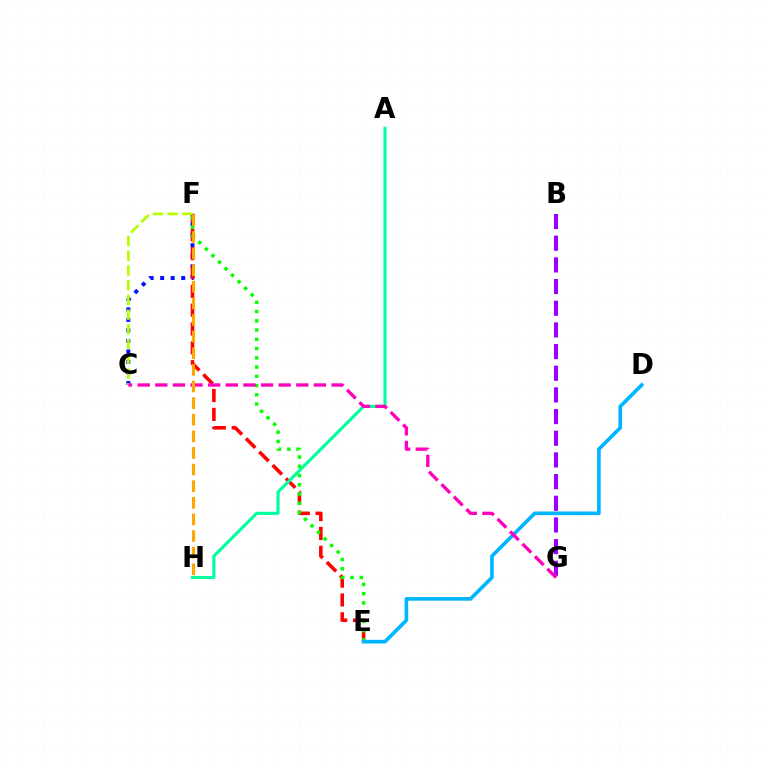{('C', 'F'): [{'color': '#0010ff', 'line_style': 'dotted', 'thickness': 2.86}, {'color': '#b3ff00', 'line_style': 'dashed', 'thickness': 2.0}], ('E', 'F'): [{'color': '#ff0000', 'line_style': 'dashed', 'thickness': 2.56}, {'color': '#08ff00', 'line_style': 'dotted', 'thickness': 2.51}], ('A', 'H'): [{'color': '#00ff9d', 'line_style': 'solid', 'thickness': 2.24}], ('B', 'G'): [{'color': '#9b00ff', 'line_style': 'dashed', 'thickness': 2.94}], ('D', 'E'): [{'color': '#00b5ff', 'line_style': 'solid', 'thickness': 2.62}], ('C', 'G'): [{'color': '#ff00bd', 'line_style': 'dashed', 'thickness': 2.39}], ('F', 'H'): [{'color': '#ffa500', 'line_style': 'dashed', 'thickness': 2.26}]}